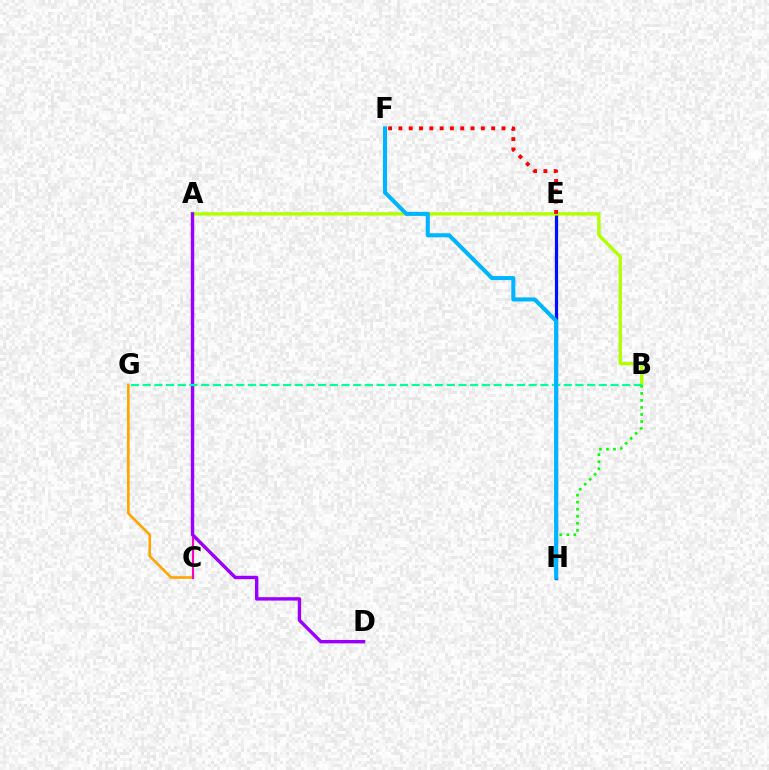{('C', 'G'): [{'color': '#ffa500', 'line_style': 'solid', 'thickness': 1.88}], ('A', 'C'): [{'color': '#ff00bd', 'line_style': 'solid', 'thickness': 1.53}], ('E', 'H'): [{'color': '#0010ff', 'line_style': 'solid', 'thickness': 2.31}], ('A', 'B'): [{'color': '#b3ff00', 'line_style': 'solid', 'thickness': 2.41}], ('B', 'H'): [{'color': '#08ff00', 'line_style': 'dotted', 'thickness': 1.91}], ('E', 'F'): [{'color': '#ff0000', 'line_style': 'dotted', 'thickness': 2.8}], ('A', 'D'): [{'color': '#9b00ff', 'line_style': 'solid', 'thickness': 2.45}], ('B', 'G'): [{'color': '#00ff9d', 'line_style': 'dashed', 'thickness': 1.59}], ('F', 'H'): [{'color': '#00b5ff', 'line_style': 'solid', 'thickness': 2.91}]}